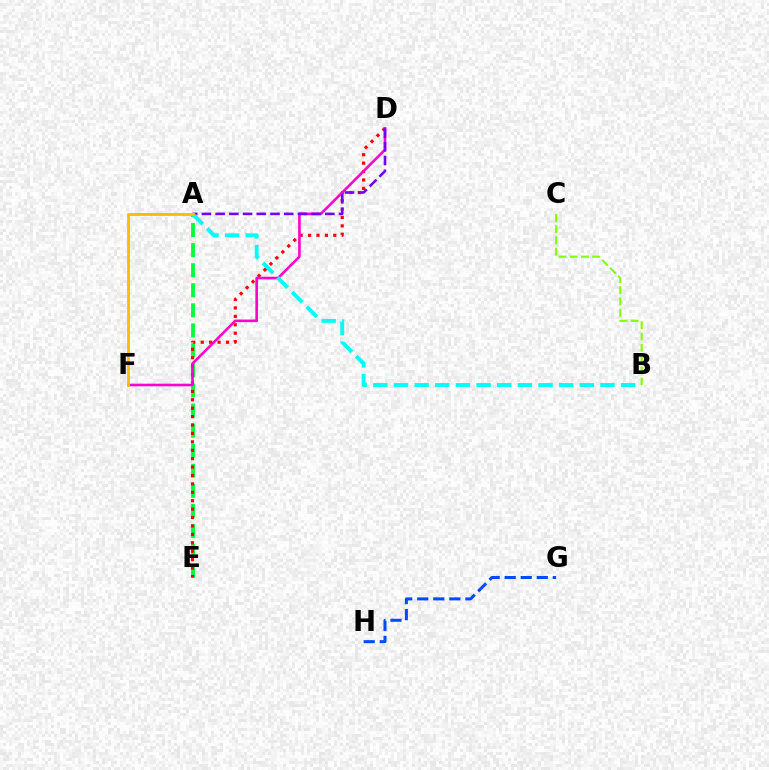{('A', 'E'): [{'color': '#00ff39', 'line_style': 'dashed', 'thickness': 2.72}], ('D', 'E'): [{'color': '#ff0000', 'line_style': 'dotted', 'thickness': 2.29}], ('B', 'C'): [{'color': '#84ff00', 'line_style': 'dashed', 'thickness': 1.53}], ('G', 'H'): [{'color': '#004bff', 'line_style': 'dashed', 'thickness': 2.18}], ('D', 'F'): [{'color': '#ff00cf', 'line_style': 'solid', 'thickness': 1.88}], ('A', 'D'): [{'color': '#7200ff', 'line_style': 'dashed', 'thickness': 1.86}], ('A', 'B'): [{'color': '#00fff6', 'line_style': 'dashed', 'thickness': 2.81}], ('A', 'F'): [{'color': '#ffbd00', 'line_style': 'solid', 'thickness': 2.05}]}